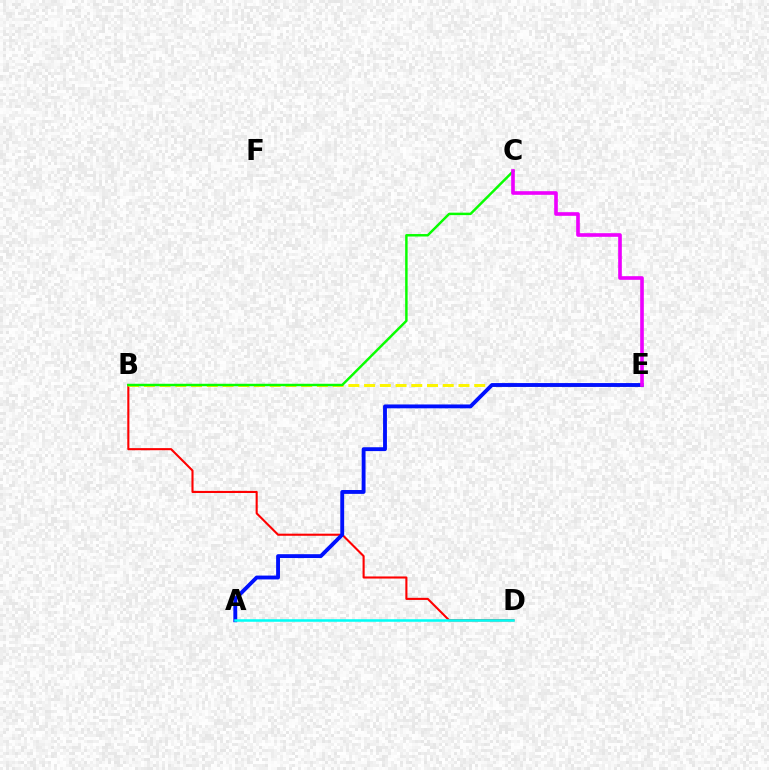{('B', 'D'): [{'color': '#ff0000', 'line_style': 'solid', 'thickness': 1.51}], ('B', 'E'): [{'color': '#fcf500', 'line_style': 'dashed', 'thickness': 2.14}], ('A', 'E'): [{'color': '#0010ff', 'line_style': 'solid', 'thickness': 2.78}], ('A', 'D'): [{'color': '#00fff6', 'line_style': 'solid', 'thickness': 1.81}], ('B', 'C'): [{'color': '#08ff00', 'line_style': 'solid', 'thickness': 1.77}], ('C', 'E'): [{'color': '#ee00ff', 'line_style': 'solid', 'thickness': 2.62}]}